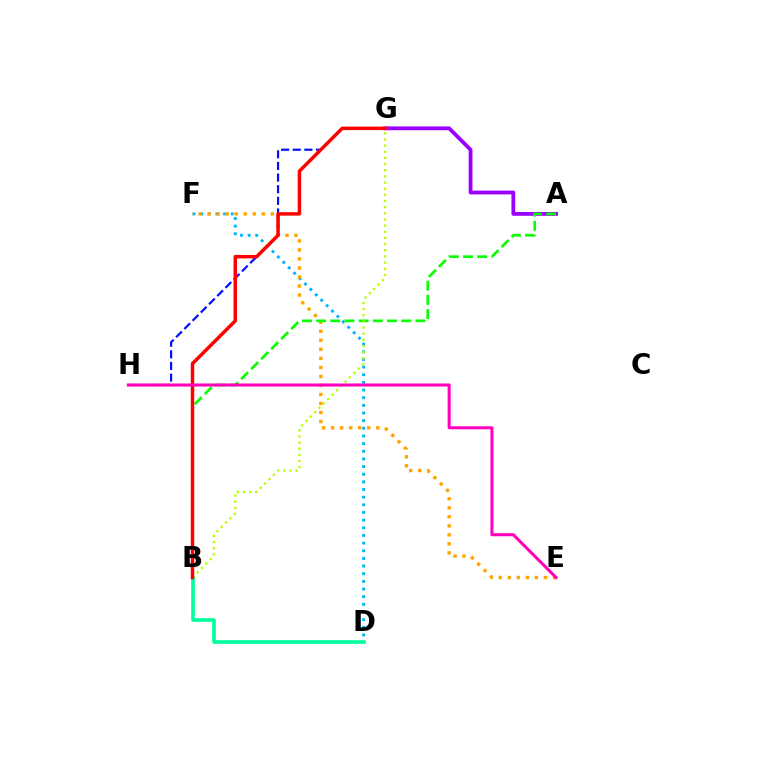{('D', 'F'): [{'color': '#00b5ff', 'line_style': 'dotted', 'thickness': 2.08}], ('E', 'F'): [{'color': '#ffa500', 'line_style': 'dotted', 'thickness': 2.45}], ('G', 'H'): [{'color': '#0010ff', 'line_style': 'dashed', 'thickness': 1.58}], ('A', 'G'): [{'color': '#9b00ff', 'line_style': 'solid', 'thickness': 2.74}], ('A', 'B'): [{'color': '#08ff00', 'line_style': 'dashed', 'thickness': 1.93}], ('B', 'D'): [{'color': '#00ff9d', 'line_style': 'solid', 'thickness': 2.62}], ('B', 'G'): [{'color': '#b3ff00', 'line_style': 'dotted', 'thickness': 1.67}, {'color': '#ff0000', 'line_style': 'solid', 'thickness': 2.5}], ('E', 'H'): [{'color': '#ff00bd', 'line_style': 'solid', 'thickness': 2.2}]}